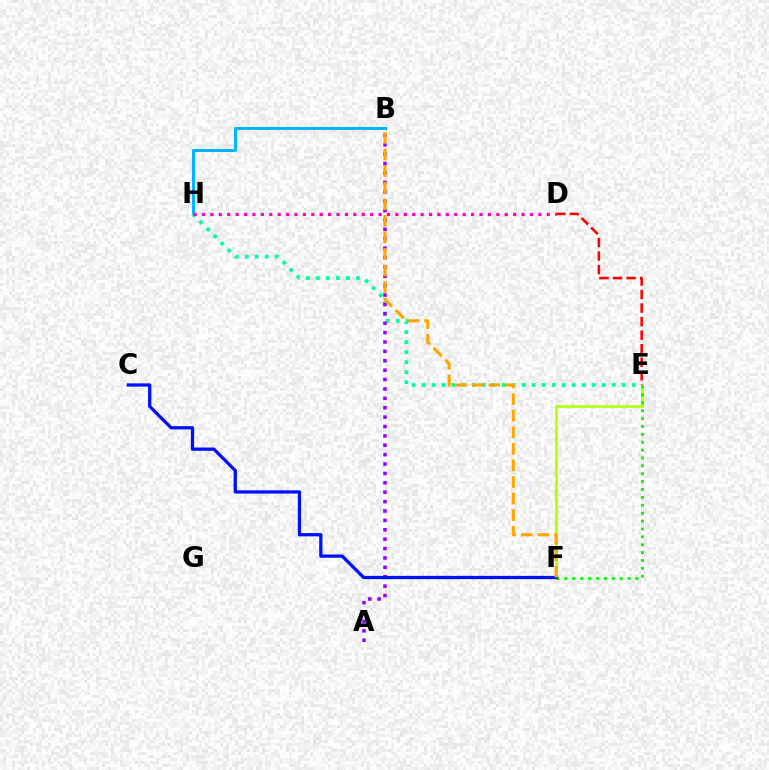{('B', 'H'): [{'color': '#00b5ff', 'line_style': 'solid', 'thickness': 2.17}], ('E', 'H'): [{'color': '#00ff9d', 'line_style': 'dotted', 'thickness': 2.72}], ('E', 'F'): [{'color': '#b3ff00', 'line_style': 'solid', 'thickness': 1.91}, {'color': '#08ff00', 'line_style': 'dotted', 'thickness': 2.14}], ('D', 'E'): [{'color': '#ff0000', 'line_style': 'dashed', 'thickness': 1.84}], ('A', 'B'): [{'color': '#9b00ff', 'line_style': 'dotted', 'thickness': 2.55}], ('C', 'F'): [{'color': '#0010ff', 'line_style': 'solid', 'thickness': 2.35}], ('B', 'F'): [{'color': '#ffa500', 'line_style': 'dashed', 'thickness': 2.25}], ('D', 'H'): [{'color': '#ff00bd', 'line_style': 'dotted', 'thickness': 2.28}]}